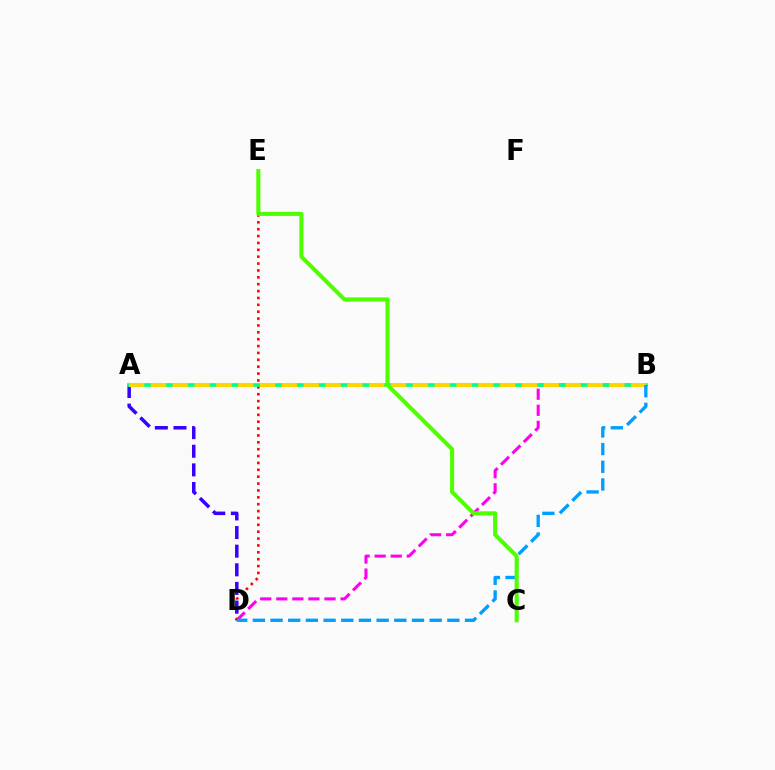{('B', 'D'): [{'color': '#ff00ed', 'line_style': 'dashed', 'thickness': 2.18}, {'color': '#009eff', 'line_style': 'dashed', 'thickness': 2.4}], ('D', 'E'): [{'color': '#ff0000', 'line_style': 'dotted', 'thickness': 1.87}], ('A', 'D'): [{'color': '#3700ff', 'line_style': 'dashed', 'thickness': 2.53}], ('A', 'B'): [{'color': '#00ff86', 'line_style': 'solid', 'thickness': 2.64}, {'color': '#ffd500', 'line_style': 'dashed', 'thickness': 2.97}], ('C', 'E'): [{'color': '#4fff00', 'line_style': 'solid', 'thickness': 2.93}]}